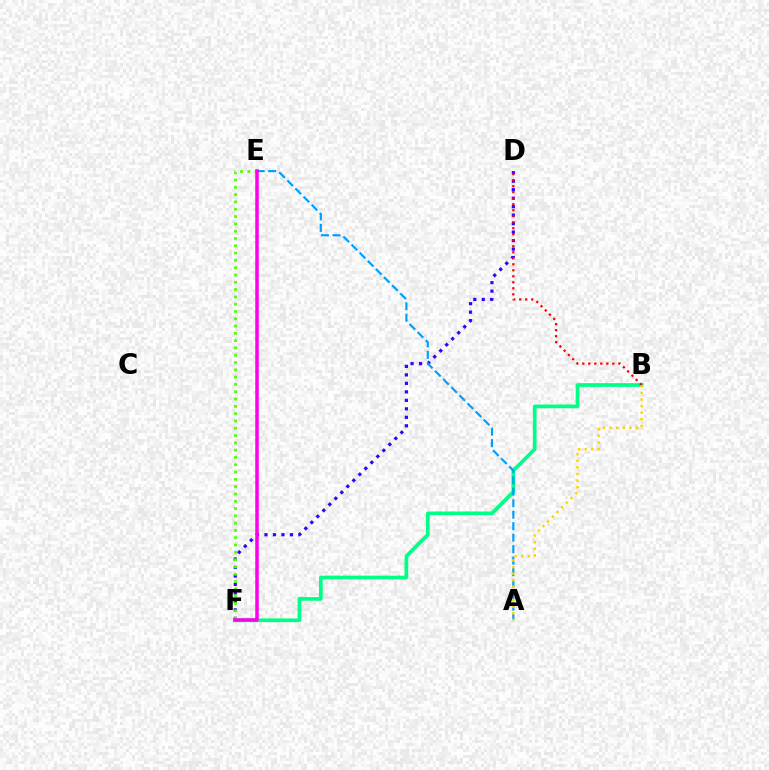{('B', 'F'): [{'color': '#00ff86', 'line_style': 'solid', 'thickness': 2.66}], ('D', 'F'): [{'color': '#3700ff', 'line_style': 'dotted', 'thickness': 2.31}], ('B', 'D'): [{'color': '#ff0000', 'line_style': 'dotted', 'thickness': 1.63}], ('A', 'E'): [{'color': '#009eff', 'line_style': 'dashed', 'thickness': 1.56}], ('E', 'F'): [{'color': '#4fff00', 'line_style': 'dotted', 'thickness': 1.98}, {'color': '#ff00ed', 'line_style': 'solid', 'thickness': 2.53}], ('A', 'B'): [{'color': '#ffd500', 'line_style': 'dotted', 'thickness': 1.79}]}